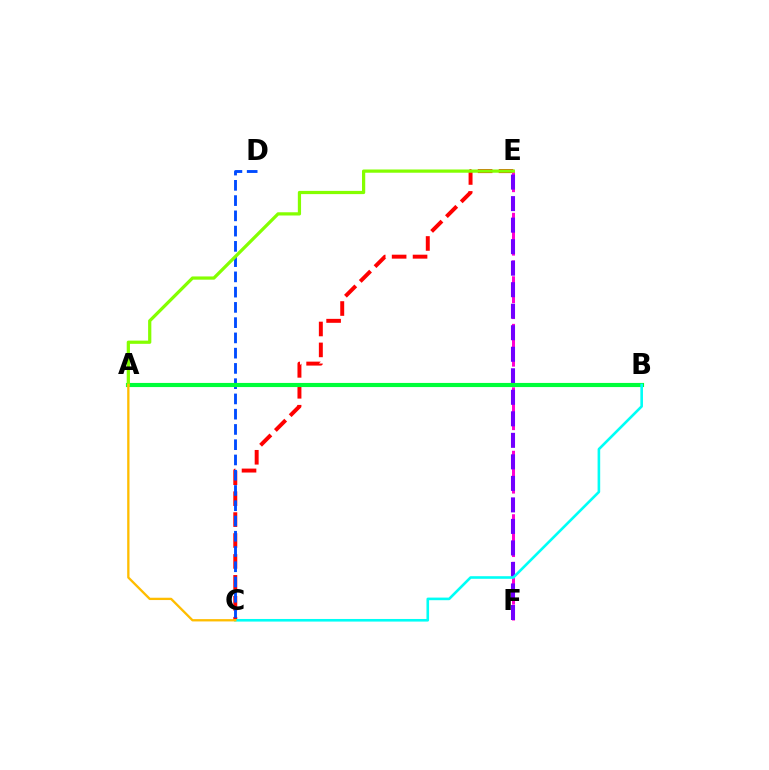{('C', 'E'): [{'color': '#ff0000', 'line_style': 'dashed', 'thickness': 2.84}], ('C', 'D'): [{'color': '#004bff', 'line_style': 'dashed', 'thickness': 2.07}], ('E', 'F'): [{'color': '#ff00cf', 'line_style': 'dashed', 'thickness': 2.16}, {'color': '#7200ff', 'line_style': 'dashed', 'thickness': 2.92}], ('A', 'B'): [{'color': '#00ff39', 'line_style': 'solid', 'thickness': 2.98}], ('B', 'C'): [{'color': '#00fff6', 'line_style': 'solid', 'thickness': 1.88}], ('A', 'E'): [{'color': '#84ff00', 'line_style': 'solid', 'thickness': 2.32}], ('A', 'C'): [{'color': '#ffbd00', 'line_style': 'solid', 'thickness': 1.67}]}